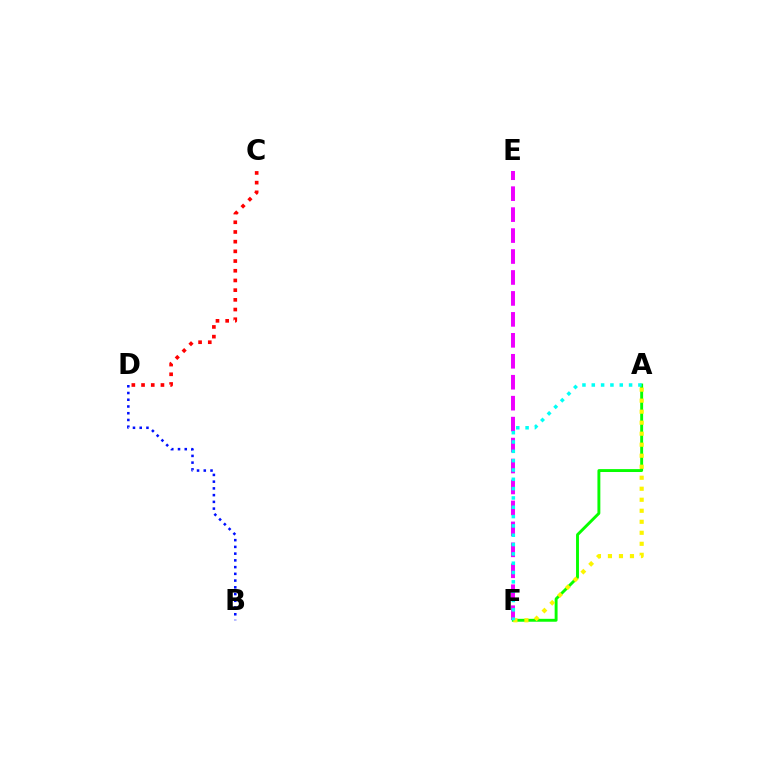{('A', 'F'): [{'color': '#08ff00', 'line_style': 'solid', 'thickness': 2.09}, {'color': '#fcf500', 'line_style': 'dotted', 'thickness': 2.99}, {'color': '#00fff6', 'line_style': 'dotted', 'thickness': 2.53}], ('C', 'D'): [{'color': '#ff0000', 'line_style': 'dotted', 'thickness': 2.63}], ('B', 'D'): [{'color': '#0010ff', 'line_style': 'dotted', 'thickness': 1.83}], ('E', 'F'): [{'color': '#ee00ff', 'line_style': 'dashed', 'thickness': 2.85}]}